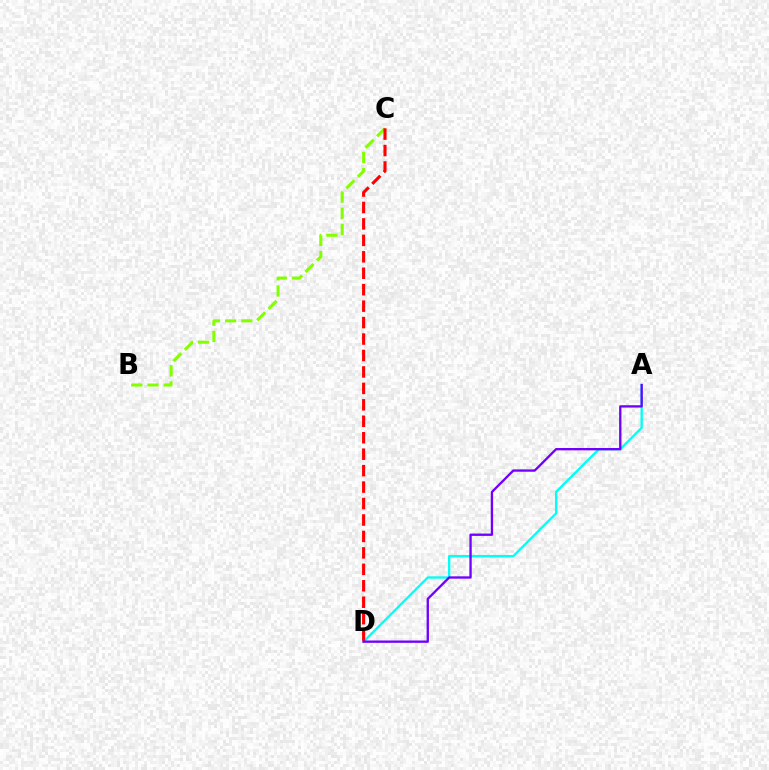{('A', 'D'): [{'color': '#00fff6', 'line_style': 'solid', 'thickness': 1.67}, {'color': '#7200ff', 'line_style': 'solid', 'thickness': 1.68}], ('B', 'C'): [{'color': '#84ff00', 'line_style': 'dashed', 'thickness': 2.2}], ('C', 'D'): [{'color': '#ff0000', 'line_style': 'dashed', 'thickness': 2.23}]}